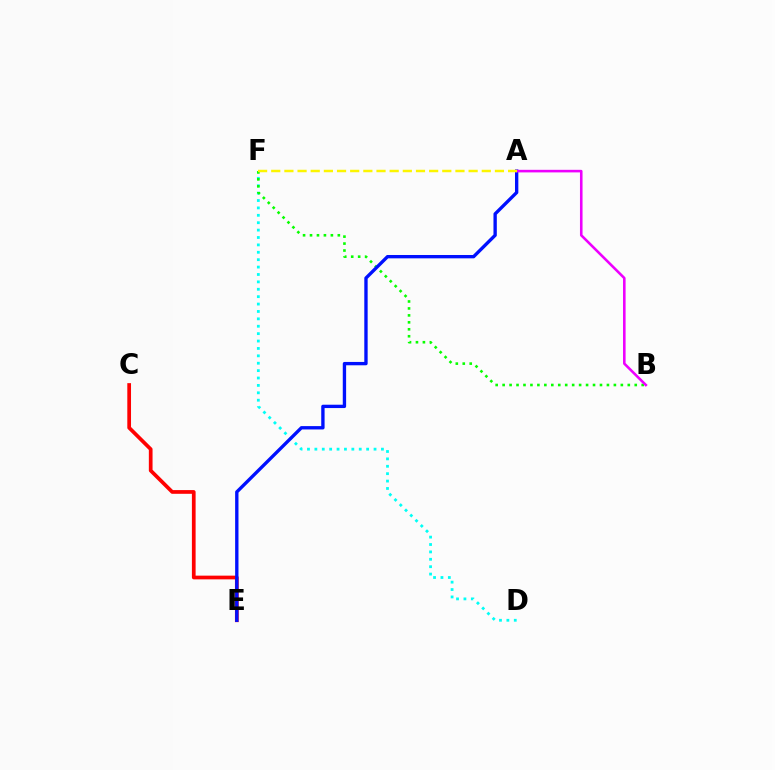{('D', 'F'): [{'color': '#00fff6', 'line_style': 'dotted', 'thickness': 2.01}], ('C', 'E'): [{'color': '#ff0000', 'line_style': 'solid', 'thickness': 2.67}], ('B', 'F'): [{'color': '#08ff00', 'line_style': 'dotted', 'thickness': 1.89}], ('A', 'E'): [{'color': '#0010ff', 'line_style': 'solid', 'thickness': 2.41}], ('A', 'B'): [{'color': '#ee00ff', 'line_style': 'solid', 'thickness': 1.86}], ('A', 'F'): [{'color': '#fcf500', 'line_style': 'dashed', 'thickness': 1.79}]}